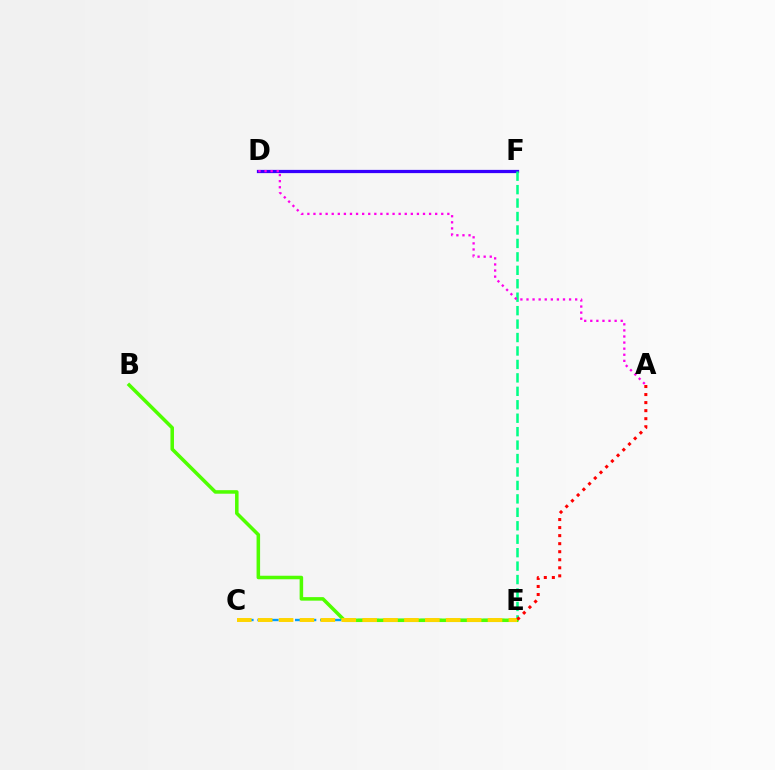{('C', 'E'): [{'color': '#009eff', 'line_style': 'dashed', 'thickness': 1.7}, {'color': '#ffd500', 'line_style': 'dashed', 'thickness': 2.84}], ('D', 'F'): [{'color': '#3700ff', 'line_style': 'solid', 'thickness': 2.33}], ('E', 'F'): [{'color': '#00ff86', 'line_style': 'dashed', 'thickness': 1.83}], ('A', 'D'): [{'color': '#ff00ed', 'line_style': 'dotted', 'thickness': 1.65}], ('B', 'E'): [{'color': '#4fff00', 'line_style': 'solid', 'thickness': 2.54}], ('A', 'E'): [{'color': '#ff0000', 'line_style': 'dotted', 'thickness': 2.18}]}